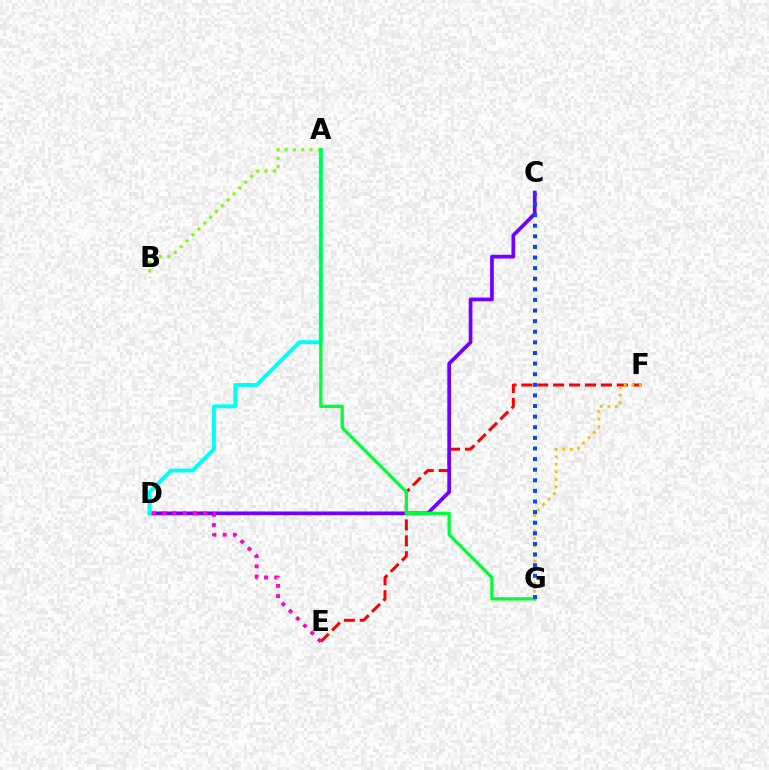{('E', 'F'): [{'color': '#ff0000', 'line_style': 'dashed', 'thickness': 2.16}], ('C', 'D'): [{'color': '#7200ff', 'line_style': 'solid', 'thickness': 2.68}], ('D', 'E'): [{'color': '#ff00cf', 'line_style': 'dotted', 'thickness': 2.78}], ('F', 'G'): [{'color': '#ffbd00', 'line_style': 'dotted', 'thickness': 2.05}], ('A', 'D'): [{'color': '#00fff6', 'line_style': 'solid', 'thickness': 2.83}], ('A', 'B'): [{'color': '#84ff00', 'line_style': 'dotted', 'thickness': 2.25}], ('A', 'G'): [{'color': '#00ff39', 'line_style': 'solid', 'thickness': 2.38}], ('C', 'G'): [{'color': '#004bff', 'line_style': 'dotted', 'thickness': 2.88}]}